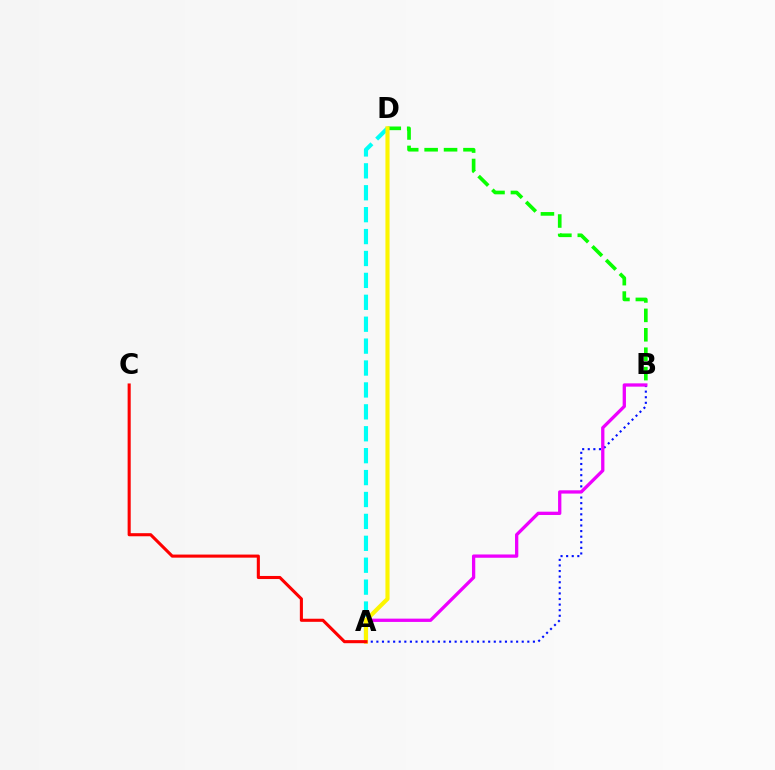{('A', 'D'): [{'color': '#00fff6', 'line_style': 'dashed', 'thickness': 2.98}, {'color': '#fcf500', 'line_style': 'solid', 'thickness': 2.97}], ('A', 'B'): [{'color': '#0010ff', 'line_style': 'dotted', 'thickness': 1.52}, {'color': '#ee00ff', 'line_style': 'solid', 'thickness': 2.37}], ('B', 'D'): [{'color': '#08ff00', 'line_style': 'dashed', 'thickness': 2.64}], ('A', 'C'): [{'color': '#ff0000', 'line_style': 'solid', 'thickness': 2.22}]}